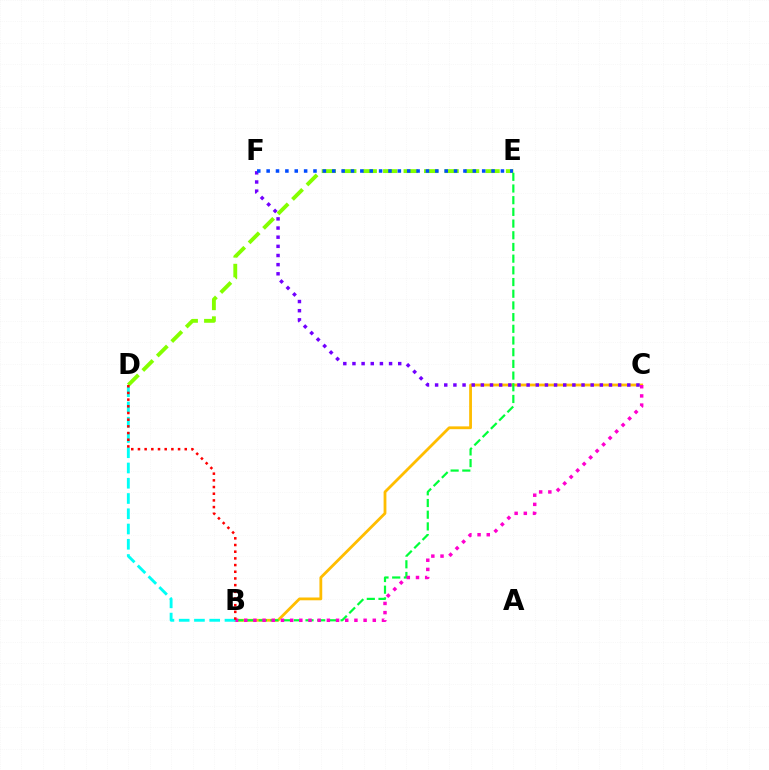{('B', 'C'): [{'color': '#ffbd00', 'line_style': 'solid', 'thickness': 2.02}, {'color': '#ff00cf', 'line_style': 'dotted', 'thickness': 2.49}], ('B', 'E'): [{'color': '#00ff39', 'line_style': 'dashed', 'thickness': 1.59}], ('C', 'F'): [{'color': '#7200ff', 'line_style': 'dotted', 'thickness': 2.49}], ('B', 'D'): [{'color': '#00fff6', 'line_style': 'dashed', 'thickness': 2.07}, {'color': '#ff0000', 'line_style': 'dotted', 'thickness': 1.82}], ('D', 'E'): [{'color': '#84ff00', 'line_style': 'dashed', 'thickness': 2.78}], ('E', 'F'): [{'color': '#004bff', 'line_style': 'dotted', 'thickness': 2.55}]}